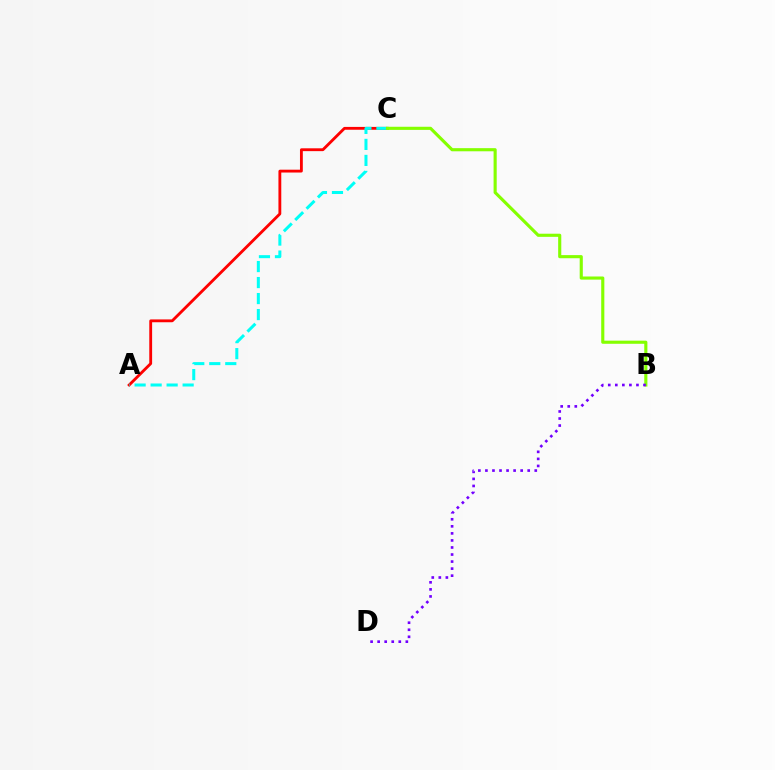{('A', 'C'): [{'color': '#ff0000', 'line_style': 'solid', 'thickness': 2.04}, {'color': '#00fff6', 'line_style': 'dashed', 'thickness': 2.17}], ('B', 'C'): [{'color': '#84ff00', 'line_style': 'solid', 'thickness': 2.25}], ('B', 'D'): [{'color': '#7200ff', 'line_style': 'dotted', 'thickness': 1.92}]}